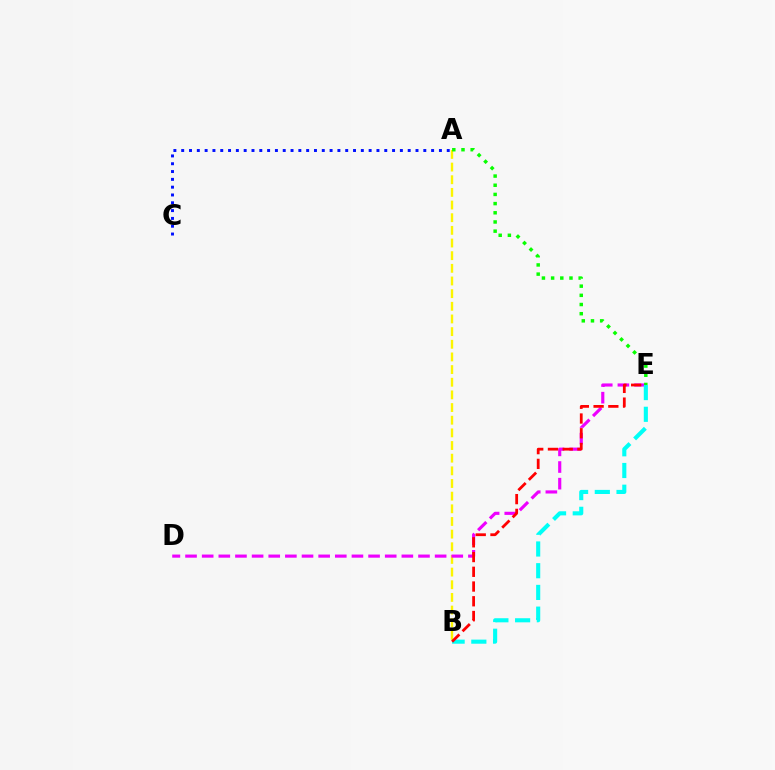{('A', 'B'): [{'color': '#fcf500', 'line_style': 'dashed', 'thickness': 1.72}], ('D', 'E'): [{'color': '#ee00ff', 'line_style': 'dashed', 'thickness': 2.26}], ('A', 'E'): [{'color': '#08ff00', 'line_style': 'dotted', 'thickness': 2.49}], ('A', 'C'): [{'color': '#0010ff', 'line_style': 'dotted', 'thickness': 2.12}], ('B', 'E'): [{'color': '#00fff6', 'line_style': 'dashed', 'thickness': 2.95}, {'color': '#ff0000', 'line_style': 'dashed', 'thickness': 2.0}]}